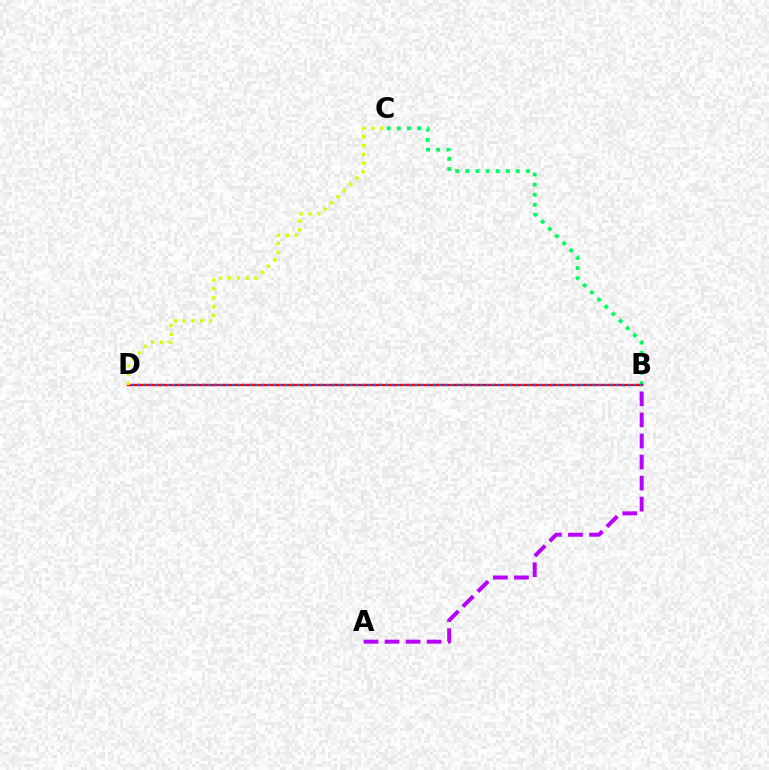{('B', 'C'): [{'color': '#00ff5c', 'line_style': 'dotted', 'thickness': 2.75}], ('A', 'B'): [{'color': '#b900ff', 'line_style': 'dashed', 'thickness': 2.86}], ('B', 'D'): [{'color': '#ff0000', 'line_style': 'solid', 'thickness': 1.7}, {'color': '#0074ff', 'line_style': 'dotted', 'thickness': 1.61}], ('C', 'D'): [{'color': '#d1ff00', 'line_style': 'dotted', 'thickness': 2.39}]}